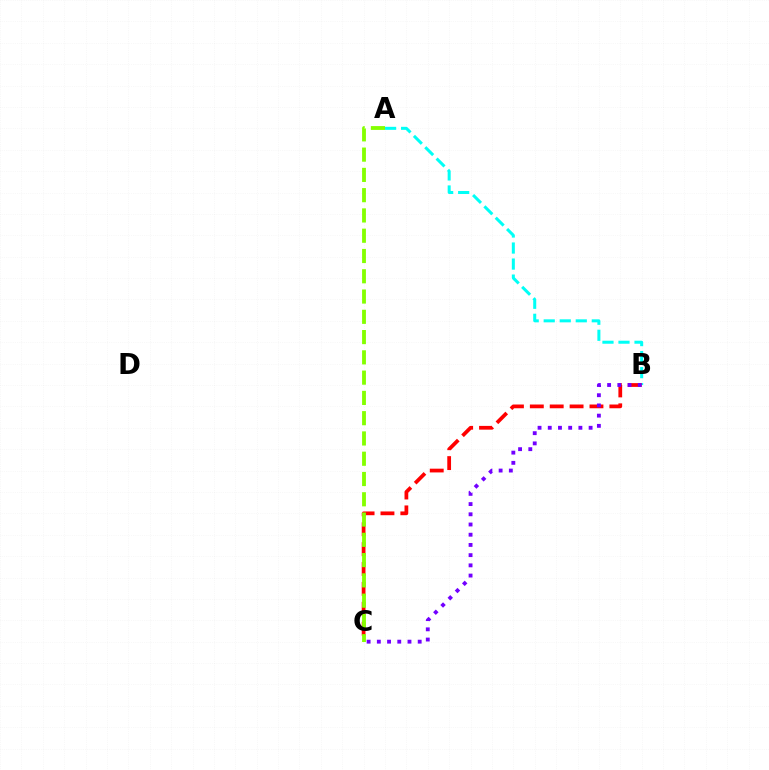{('A', 'B'): [{'color': '#00fff6', 'line_style': 'dashed', 'thickness': 2.18}], ('B', 'C'): [{'color': '#ff0000', 'line_style': 'dashed', 'thickness': 2.7}, {'color': '#7200ff', 'line_style': 'dotted', 'thickness': 2.77}], ('A', 'C'): [{'color': '#84ff00', 'line_style': 'dashed', 'thickness': 2.75}]}